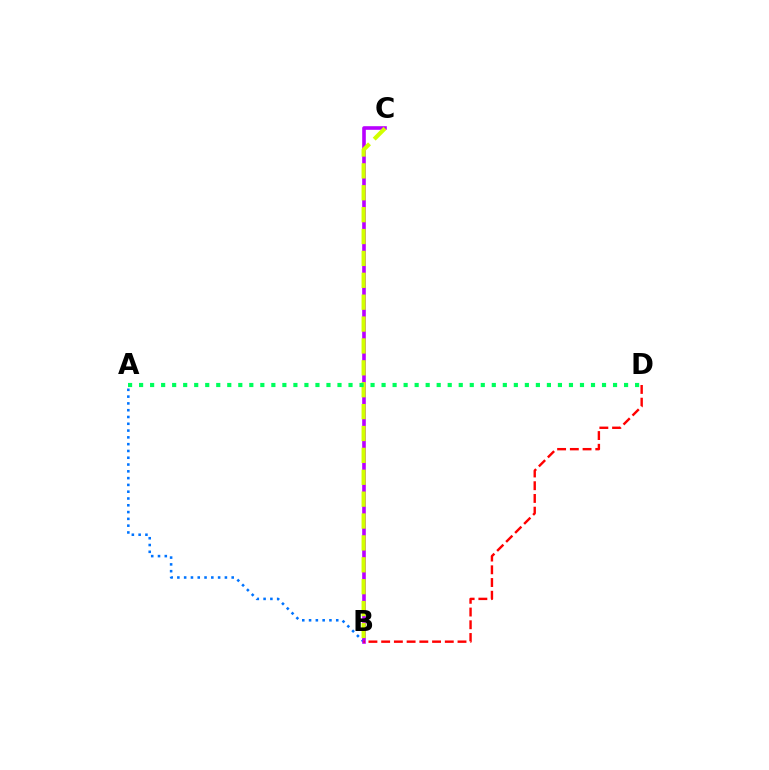{('A', 'B'): [{'color': '#0074ff', 'line_style': 'dotted', 'thickness': 1.85}], ('B', 'C'): [{'color': '#b900ff', 'line_style': 'solid', 'thickness': 2.6}, {'color': '#d1ff00', 'line_style': 'dashed', 'thickness': 2.97}], ('A', 'D'): [{'color': '#00ff5c', 'line_style': 'dotted', 'thickness': 2.99}], ('B', 'D'): [{'color': '#ff0000', 'line_style': 'dashed', 'thickness': 1.73}]}